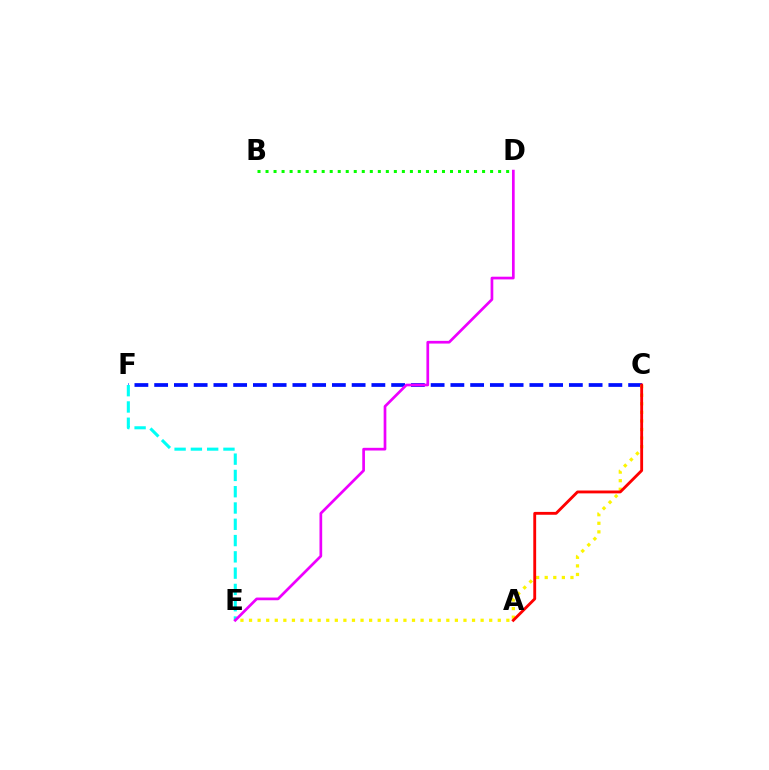{('C', 'F'): [{'color': '#0010ff', 'line_style': 'dashed', 'thickness': 2.68}], ('E', 'F'): [{'color': '#00fff6', 'line_style': 'dashed', 'thickness': 2.21}], ('D', 'E'): [{'color': '#ee00ff', 'line_style': 'solid', 'thickness': 1.95}], ('B', 'D'): [{'color': '#08ff00', 'line_style': 'dotted', 'thickness': 2.18}], ('C', 'E'): [{'color': '#fcf500', 'line_style': 'dotted', 'thickness': 2.33}], ('A', 'C'): [{'color': '#ff0000', 'line_style': 'solid', 'thickness': 2.05}]}